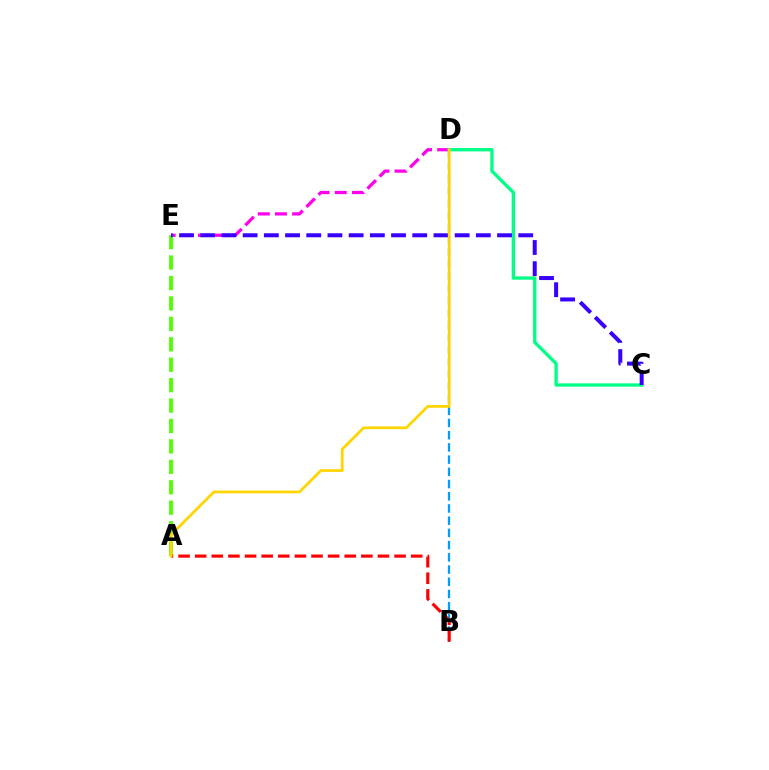{('D', 'E'): [{'color': '#ff00ed', 'line_style': 'dashed', 'thickness': 2.33}], ('C', 'D'): [{'color': '#00ff86', 'line_style': 'solid', 'thickness': 2.39}], ('A', 'E'): [{'color': '#4fff00', 'line_style': 'dashed', 'thickness': 2.78}], ('B', 'D'): [{'color': '#009eff', 'line_style': 'dashed', 'thickness': 1.66}], ('A', 'B'): [{'color': '#ff0000', 'line_style': 'dashed', 'thickness': 2.26}], ('C', 'E'): [{'color': '#3700ff', 'line_style': 'dashed', 'thickness': 2.88}], ('A', 'D'): [{'color': '#ffd500', 'line_style': 'solid', 'thickness': 1.98}]}